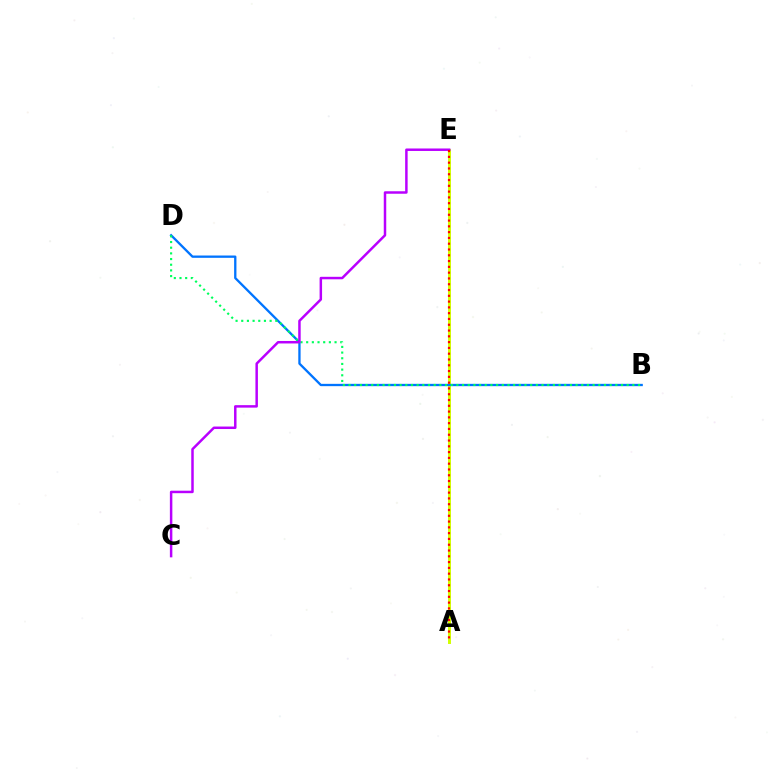{('A', 'E'): [{'color': '#d1ff00', 'line_style': 'solid', 'thickness': 2.13}, {'color': '#ff0000', 'line_style': 'dotted', 'thickness': 1.57}], ('B', 'D'): [{'color': '#0074ff', 'line_style': 'solid', 'thickness': 1.66}, {'color': '#00ff5c', 'line_style': 'dotted', 'thickness': 1.54}], ('C', 'E'): [{'color': '#b900ff', 'line_style': 'solid', 'thickness': 1.79}]}